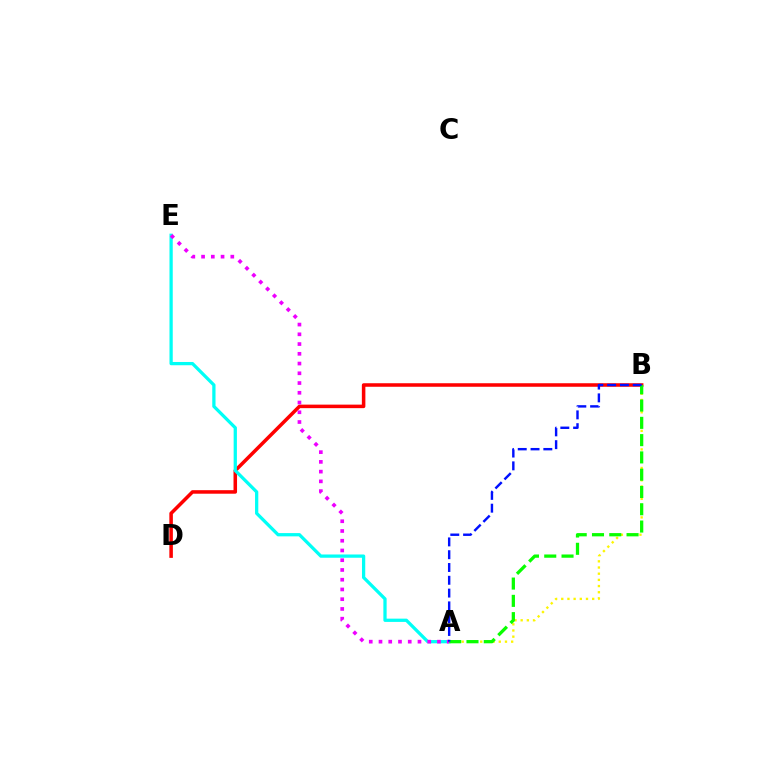{('A', 'B'): [{'color': '#fcf500', 'line_style': 'dotted', 'thickness': 1.68}, {'color': '#08ff00', 'line_style': 'dashed', 'thickness': 2.35}, {'color': '#0010ff', 'line_style': 'dashed', 'thickness': 1.74}], ('B', 'D'): [{'color': '#ff0000', 'line_style': 'solid', 'thickness': 2.54}], ('A', 'E'): [{'color': '#00fff6', 'line_style': 'solid', 'thickness': 2.35}, {'color': '#ee00ff', 'line_style': 'dotted', 'thickness': 2.65}]}